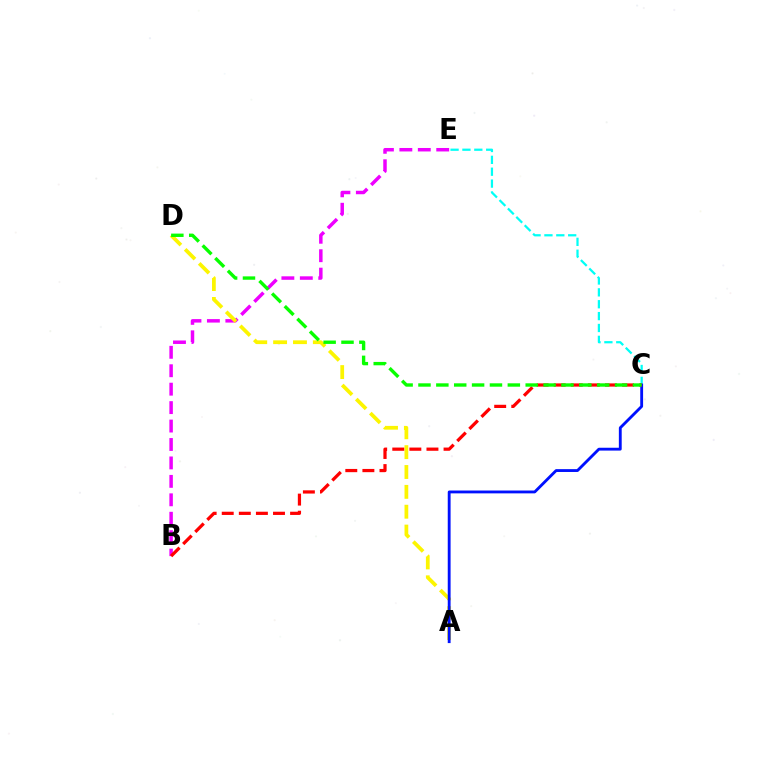{('B', 'E'): [{'color': '#ee00ff', 'line_style': 'dashed', 'thickness': 2.5}], ('A', 'D'): [{'color': '#fcf500', 'line_style': 'dashed', 'thickness': 2.7}], ('C', 'E'): [{'color': '#00fff6', 'line_style': 'dashed', 'thickness': 1.61}], ('A', 'C'): [{'color': '#0010ff', 'line_style': 'solid', 'thickness': 2.05}], ('B', 'C'): [{'color': '#ff0000', 'line_style': 'dashed', 'thickness': 2.32}], ('C', 'D'): [{'color': '#08ff00', 'line_style': 'dashed', 'thickness': 2.43}]}